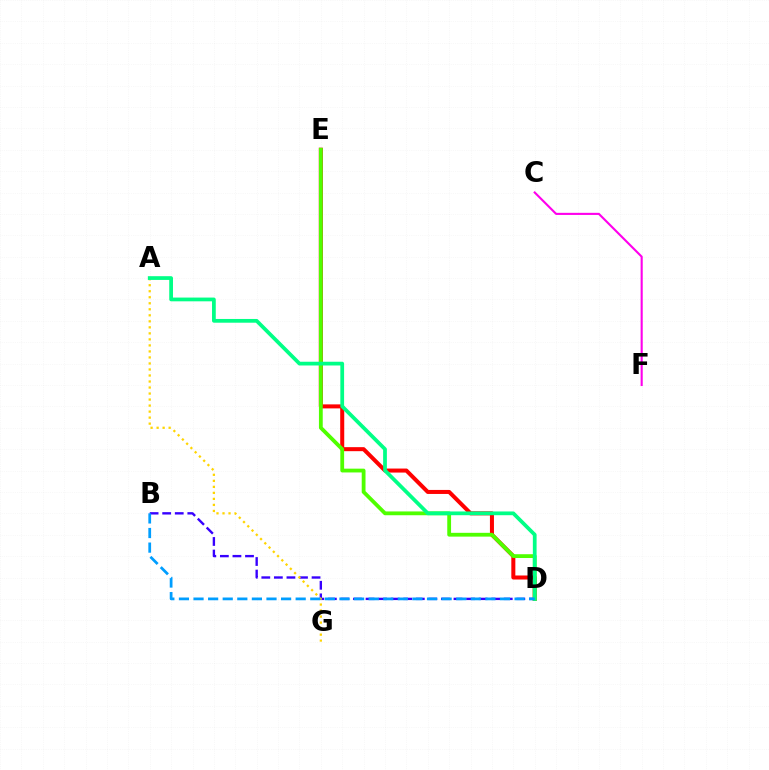{('C', 'F'): [{'color': '#ff00ed', 'line_style': 'solid', 'thickness': 1.52}], ('D', 'E'): [{'color': '#ff0000', 'line_style': 'solid', 'thickness': 2.89}, {'color': '#4fff00', 'line_style': 'solid', 'thickness': 2.73}], ('B', 'D'): [{'color': '#3700ff', 'line_style': 'dashed', 'thickness': 1.71}, {'color': '#009eff', 'line_style': 'dashed', 'thickness': 1.98}], ('A', 'G'): [{'color': '#ffd500', 'line_style': 'dotted', 'thickness': 1.64}], ('A', 'D'): [{'color': '#00ff86', 'line_style': 'solid', 'thickness': 2.7}]}